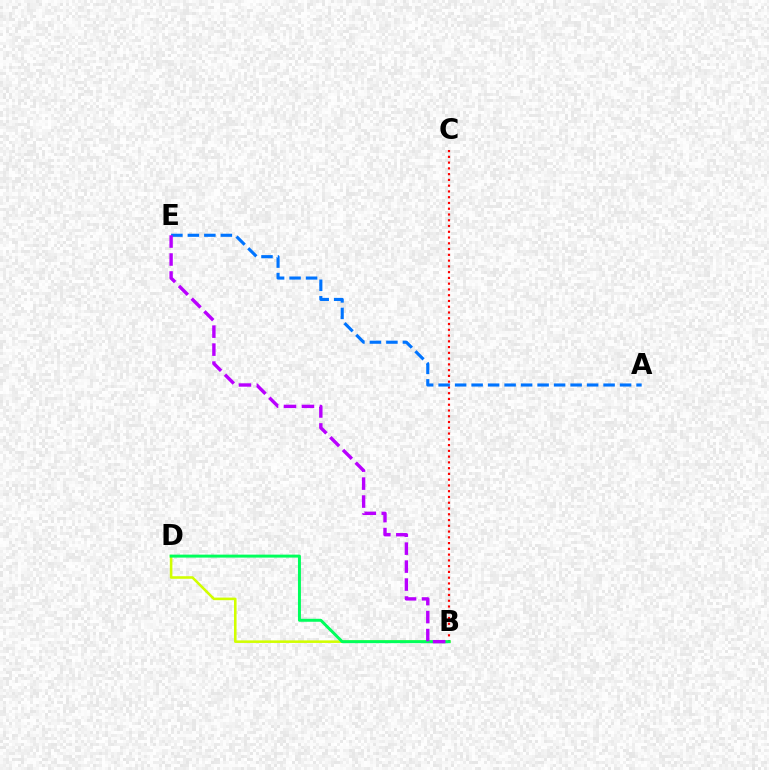{('B', 'D'): [{'color': '#d1ff00', 'line_style': 'solid', 'thickness': 1.85}, {'color': '#00ff5c', 'line_style': 'solid', 'thickness': 2.14}], ('B', 'C'): [{'color': '#ff0000', 'line_style': 'dotted', 'thickness': 1.57}], ('A', 'E'): [{'color': '#0074ff', 'line_style': 'dashed', 'thickness': 2.24}], ('B', 'E'): [{'color': '#b900ff', 'line_style': 'dashed', 'thickness': 2.44}]}